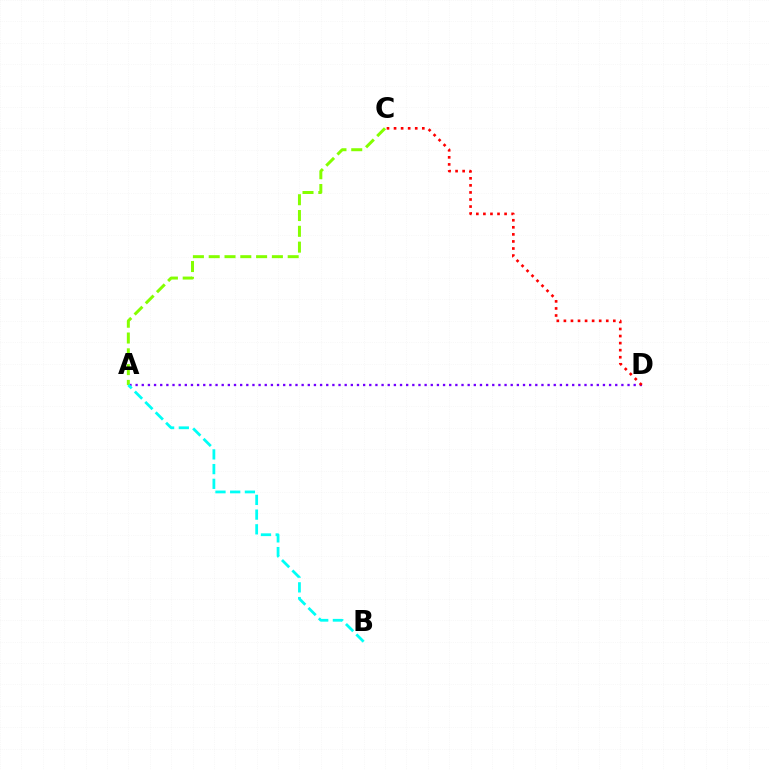{('A', 'D'): [{'color': '#7200ff', 'line_style': 'dotted', 'thickness': 1.67}], ('C', 'D'): [{'color': '#ff0000', 'line_style': 'dotted', 'thickness': 1.92}], ('A', 'C'): [{'color': '#84ff00', 'line_style': 'dashed', 'thickness': 2.15}], ('A', 'B'): [{'color': '#00fff6', 'line_style': 'dashed', 'thickness': 2.0}]}